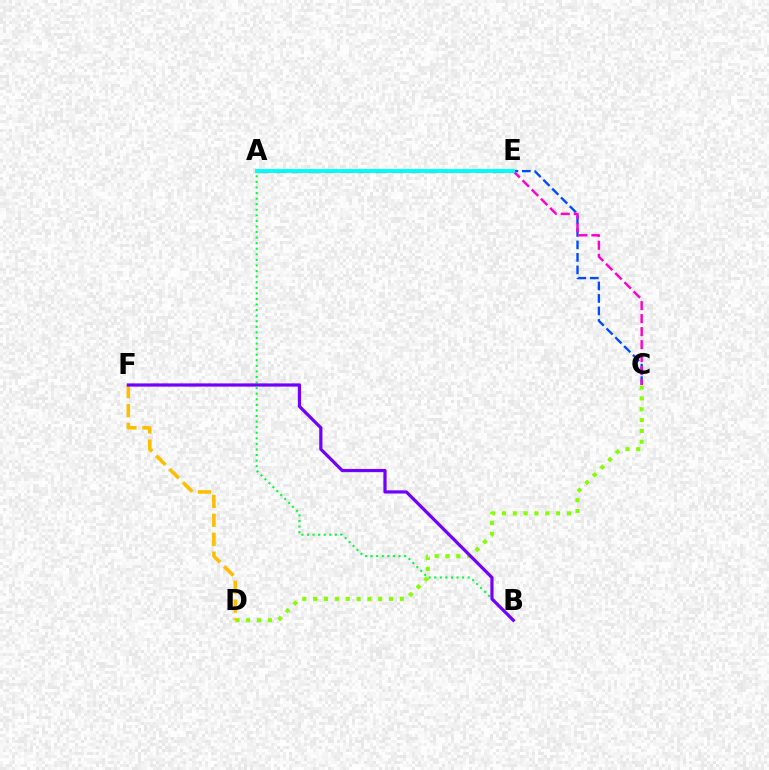{('C', 'D'): [{'color': '#84ff00', 'line_style': 'dotted', 'thickness': 2.94}], ('A', 'B'): [{'color': '#00ff39', 'line_style': 'dotted', 'thickness': 1.51}], ('D', 'F'): [{'color': '#ffbd00', 'line_style': 'dashed', 'thickness': 2.57}], ('A', 'E'): [{'color': '#ff0000', 'line_style': 'dashed', 'thickness': 2.28}, {'color': '#00fff6', 'line_style': 'solid', 'thickness': 2.8}], ('C', 'E'): [{'color': '#004bff', 'line_style': 'dashed', 'thickness': 1.7}, {'color': '#ff00cf', 'line_style': 'dashed', 'thickness': 1.77}], ('B', 'F'): [{'color': '#7200ff', 'line_style': 'solid', 'thickness': 2.31}]}